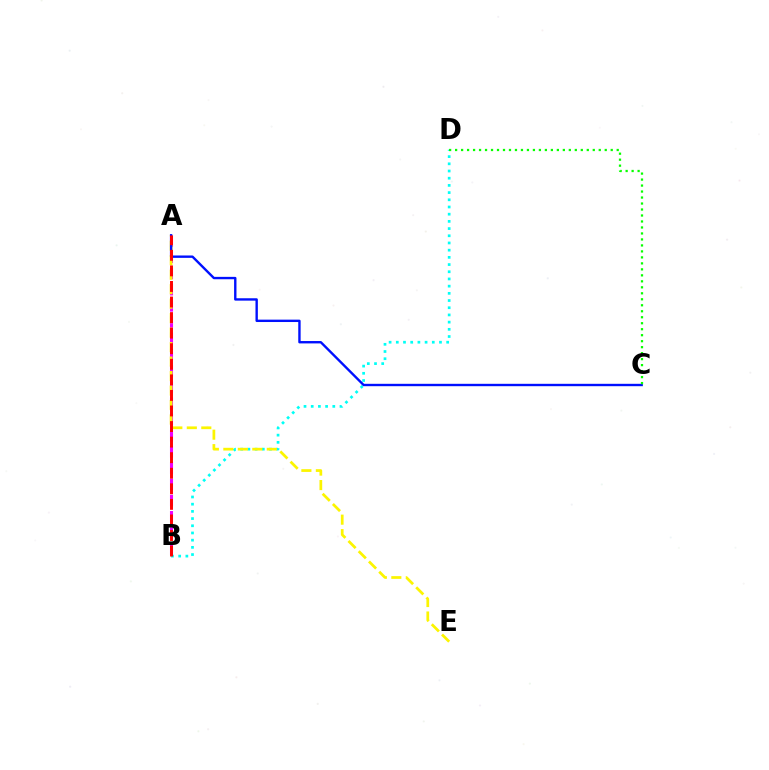{('A', 'B'): [{'color': '#ee00ff', 'line_style': 'dashed', 'thickness': 2.2}, {'color': '#ff0000', 'line_style': 'dashed', 'thickness': 2.11}], ('B', 'D'): [{'color': '#00fff6', 'line_style': 'dotted', 'thickness': 1.96}], ('A', 'E'): [{'color': '#fcf500', 'line_style': 'dashed', 'thickness': 1.97}], ('A', 'C'): [{'color': '#0010ff', 'line_style': 'solid', 'thickness': 1.72}], ('C', 'D'): [{'color': '#08ff00', 'line_style': 'dotted', 'thickness': 1.63}]}